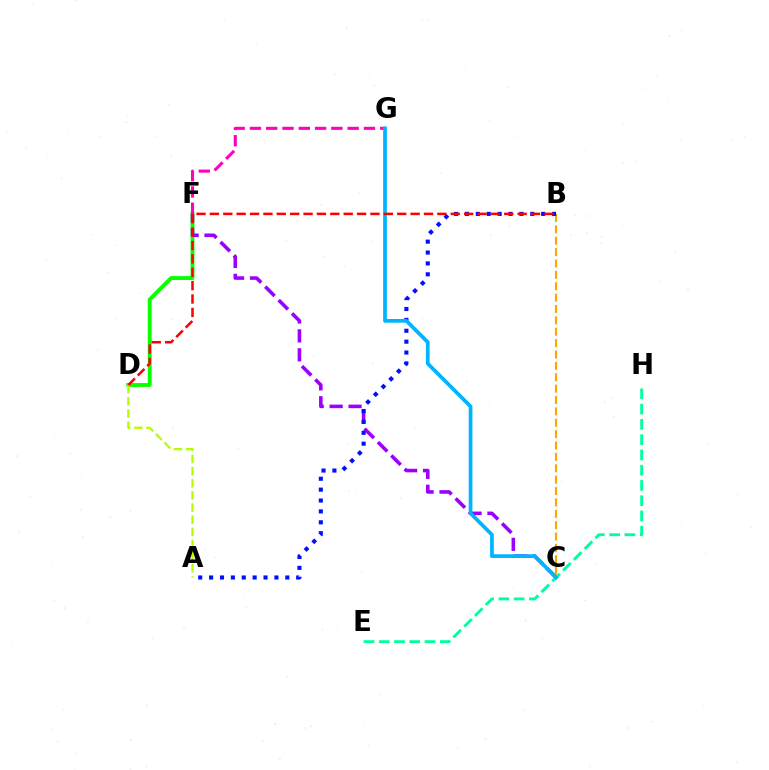{('D', 'F'): [{'color': '#08ff00', 'line_style': 'solid', 'thickness': 2.78}], ('F', 'G'): [{'color': '#ff00bd', 'line_style': 'dashed', 'thickness': 2.21}], ('C', 'F'): [{'color': '#9b00ff', 'line_style': 'dashed', 'thickness': 2.57}], ('A', 'D'): [{'color': '#b3ff00', 'line_style': 'dashed', 'thickness': 1.65}], ('B', 'C'): [{'color': '#ffa500', 'line_style': 'dashed', 'thickness': 1.55}], ('E', 'H'): [{'color': '#00ff9d', 'line_style': 'dashed', 'thickness': 2.07}], ('A', 'B'): [{'color': '#0010ff', 'line_style': 'dotted', 'thickness': 2.96}], ('C', 'G'): [{'color': '#00b5ff', 'line_style': 'solid', 'thickness': 2.69}], ('B', 'D'): [{'color': '#ff0000', 'line_style': 'dashed', 'thickness': 1.82}]}